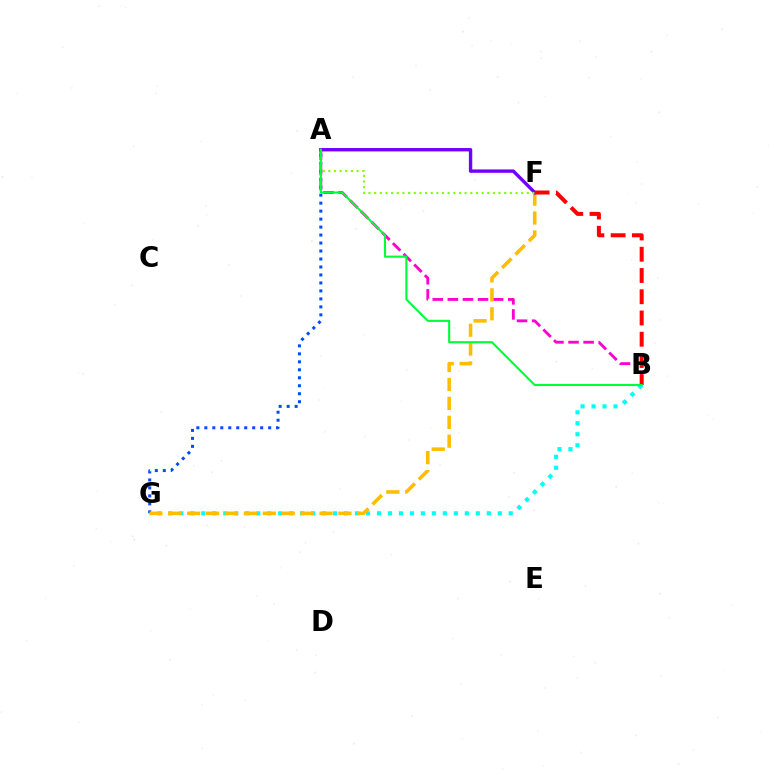{('A', 'G'): [{'color': '#004bff', 'line_style': 'dotted', 'thickness': 2.17}], ('A', 'B'): [{'color': '#ff00cf', 'line_style': 'dashed', 'thickness': 2.05}, {'color': '#00ff39', 'line_style': 'solid', 'thickness': 1.52}], ('B', 'G'): [{'color': '#00fff6', 'line_style': 'dotted', 'thickness': 2.98}], ('F', 'G'): [{'color': '#ffbd00', 'line_style': 'dashed', 'thickness': 2.57}], ('A', 'F'): [{'color': '#7200ff', 'line_style': 'solid', 'thickness': 2.43}, {'color': '#84ff00', 'line_style': 'dotted', 'thickness': 1.54}], ('B', 'F'): [{'color': '#ff0000', 'line_style': 'dashed', 'thickness': 2.89}]}